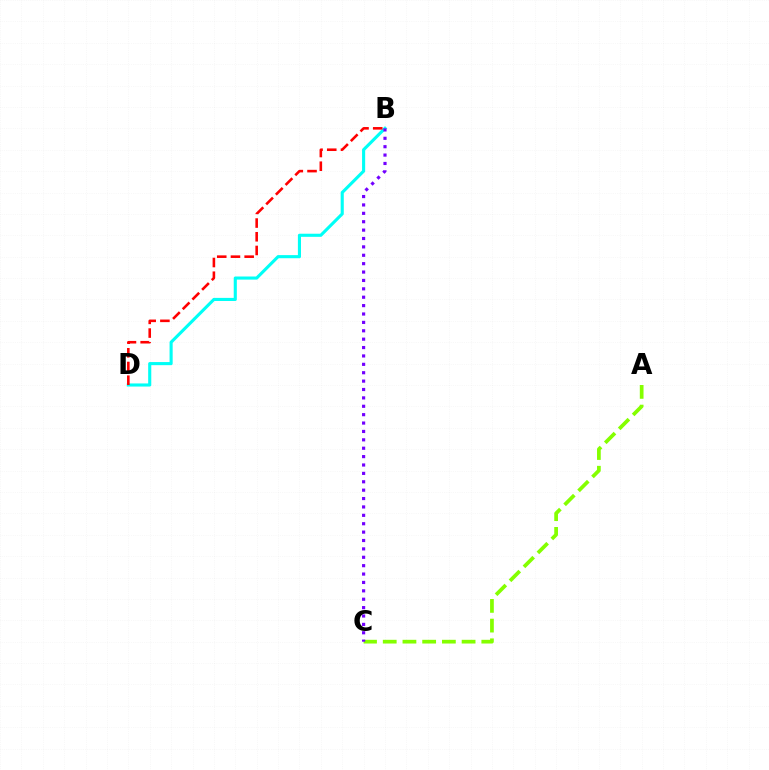{('A', 'C'): [{'color': '#84ff00', 'line_style': 'dashed', 'thickness': 2.68}], ('B', 'D'): [{'color': '#00fff6', 'line_style': 'solid', 'thickness': 2.24}, {'color': '#ff0000', 'line_style': 'dashed', 'thickness': 1.86}], ('B', 'C'): [{'color': '#7200ff', 'line_style': 'dotted', 'thickness': 2.28}]}